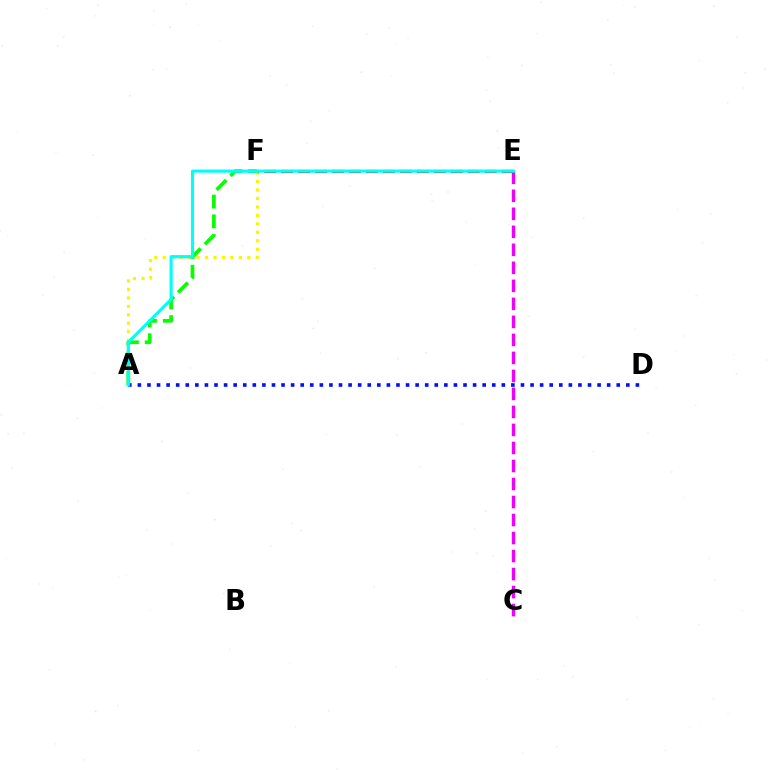{('A', 'F'): [{'color': '#fcf500', 'line_style': 'dotted', 'thickness': 2.3}, {'color': '#08ff00', 'line_style': 'dashed', 'thickness': 2.68}], ('C', 'E'): [{'color': '#ee00ff', 'line_style': 'dashed', 'thickness': 2.45}], ('E', 'F'): [{'color': '#ff0000', 'line_style': 'dashed', 'thickness': 2.3}], ('A', 'D'): [{'color': '#0010ff', 'line_style': 'dotted', 'thickness': 2.6}], ('A', 'E'): [{'color': '#00fff6', 'line_style': 'solid', 'thickness': 2.25}]}